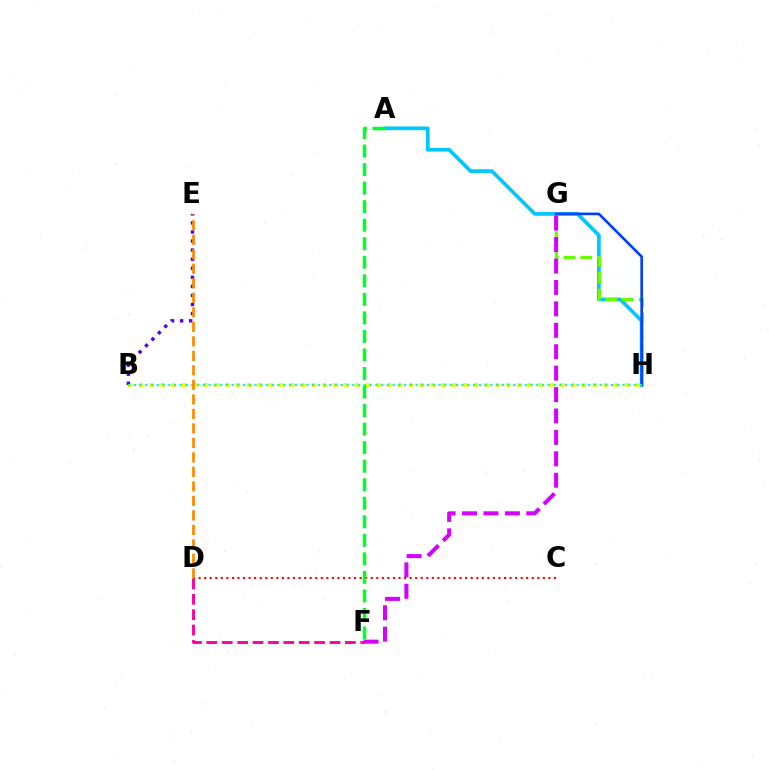{('A', 'H'): [{'color': '#00c7ff', 'line_style': 'solid', 'thickness': 2.67}], ('G', 'H'): [{'color': '#66ff00', 'line_style': 'dashed', 'thickness': 2.27}, {'color': '#003fff', 'line_style': 'solid', 'thickness': 1.9}], ('C', 'D'): [{'color': '#ff0000', 'line_style': 'dotted', 'thickness': 1.51}], ('F', 'G'): [{'color': '#d600ff', 'line_style': 'dashed', 'thickness': 2.91}], ('B', 'H'): [{'color': '#eeff00', 'line_style': 'dotted', 'thickness': 2.94}, {'color': '#00ffaf', 'line_style': 'dotted', 'thickness': 1.56}], ('D', 'F'): [{'color': '#ff00a0', 'line_style': 'dashed', 'thickness': 2.09}], ('B', 'E'): [{'color': '#4f00ff', 'line_style': 'dotted', 'thickness': 2.46}], ('A', 'F'): [{'color': '#00ff27', 'line_style': 'dashed', 'thickness': 2.52}], ('D', 'E'): [{'color': '#ff8800', 'line_style': 'dashed', 'thickness': 1.97}]}